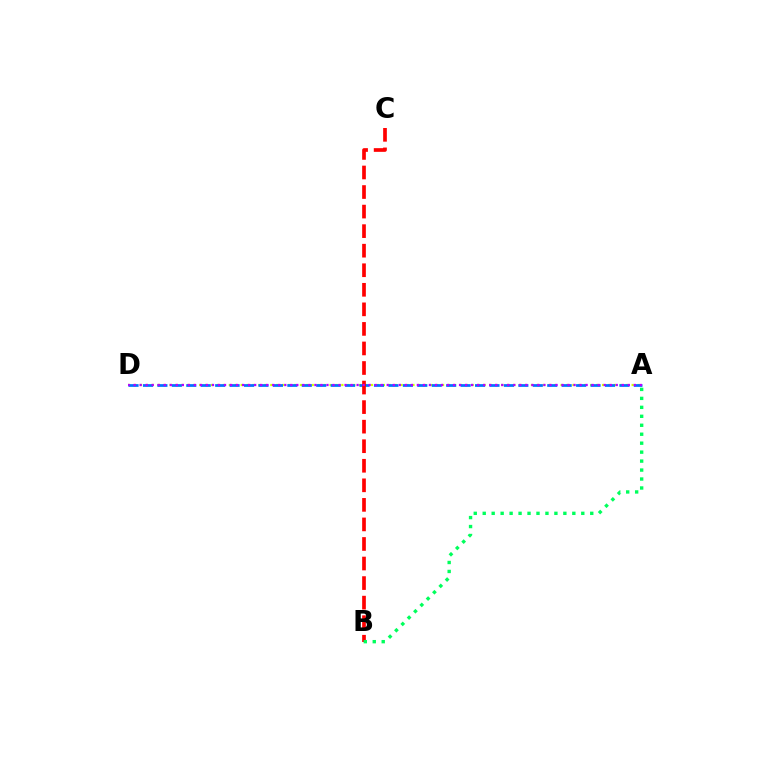{('A', 'D'): [{'color': '#d1ff00', 'line_style': 'dotted', 'thickness': 1.61}, {'color': '#0074ff', 'line_style': 'dashed', 'thickness': 1.96}, {'color': '#b900ff', 'line_style': 'dotted', 'thickness': 1.64}], ('B', 'C'): [{'color': '#ff0000', 'line_style': 'dashed', 'thickness': 2.66}], ('A', 'B'): [{'color': '#00ff5c', 'line_style': 'dotted', 'thickness': 2.43}]}